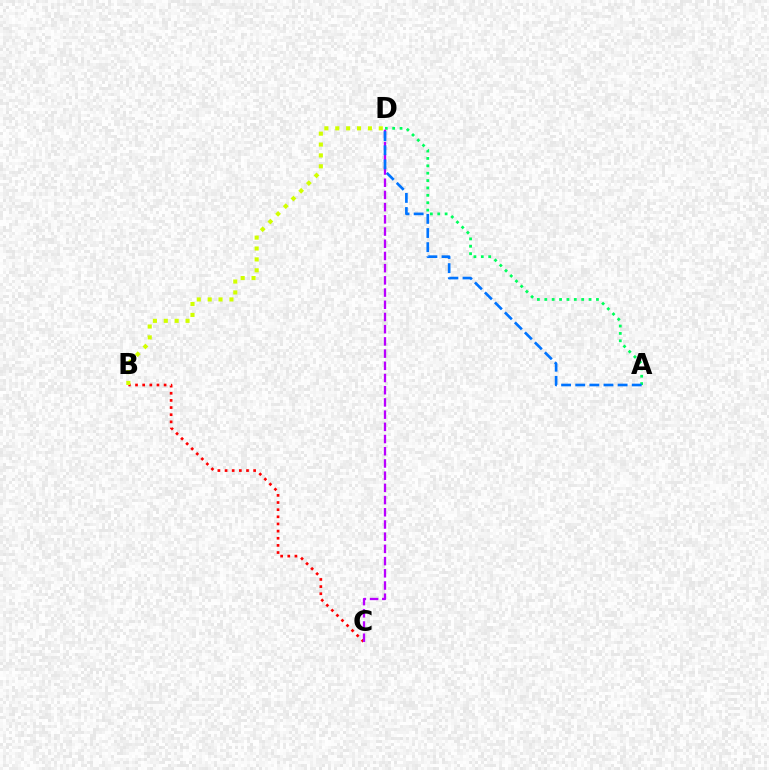{('B', 'C'): [{'color': '#ff0000', 'line_style': 'dotted', 'thickness': 1.94}], ('A', 'D'): [{'color': '#00ff5c', 'line_style': 'dotted', 'thickness': 2.01}, {'color': '#0074ff', 'line_style': 'dashed', 'thickness': 1.92}], ('C', 'D'): [{'color': '#b900ff', 'line_style': 'dashed', 'thickness': 1.66}], ('B', 'D'): [{'color': '#d1ff00', 'line_style': 'dotted', 'thickness': 2.96}]}